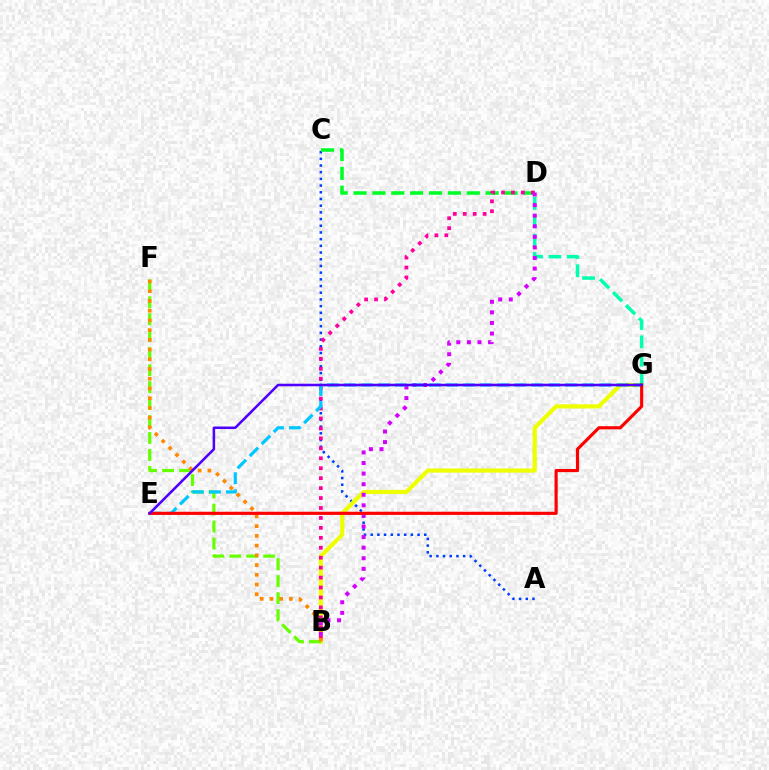{('A', 'C'): [{'color': '#003fff', 'line_style': 'dotted', 'thickness': 1.82}], ('B', 'G'): [{'color': '#eeff00', 'line_style': 'solid', 'thickness': 2.98}], ('C', 'D'): [{'color': '#00ff27', 'line_style': 'dashed', 'thickness': 2.56}], ('D', 'G'): [{'color': '#00ffaf', 'line_style': 'dashed', 'thickness': 2.49}], ('B', 'D'): [{'color': '#ff00a0', 'line_style': 'dotted', 'thickness': 2.7}, {'color': '#d600ff', 'line_style': 'dotted', 'thickness': 2.87}], ('B', 'F'): [{'color': '#66ff00', 'line_style': 'dashed', 'thickness': 2.31}, {'color': '#ff8800', 'line_style': 'dotted', 'thickness': 2.64}], ('E', 'G'): [{'color': '#00c7ff', 'line_style': 'dashed', 'thickness': 2.31}, {'color': '#ff0000', 'line_style': 'solid', 'thickness': 2.27}, {'color': '#4f00ff', 'line_style': 'solid', 'thickness': 1.83}]}